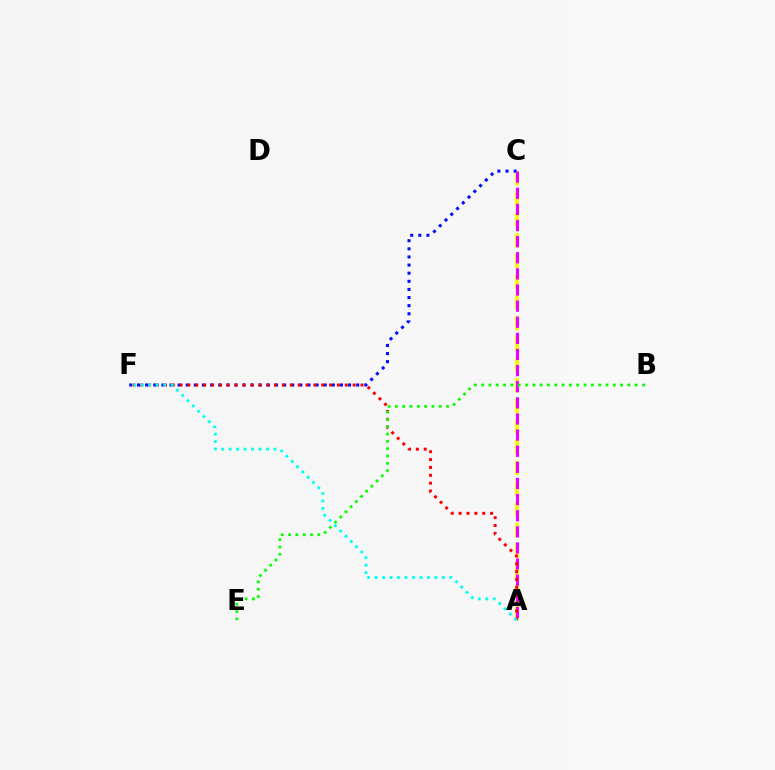{('A', 'C'): [{'color': '#fcf500', 'line_style': 'dashed', 'thickness': 2.81}, {'color': '#ee00ff', 'line_style': 'dashed', 'thickness': 2.19}], ('C', 'F'): [{'color': '#0010ff', 'line_style': 'dotted', 'thickness': 2.21}], ('A', 'F'): [{'color': '#ff0000', 'line_style': 'dotted', 'thickness': 2.14}, {'color': '#00fff6', 'line_style': 'dotted', 'thickness': 2.03}], ('B', 'E'): [{'color': '#08ff00', 'line_style': 'dotted', 'thickness': 1.99}]}